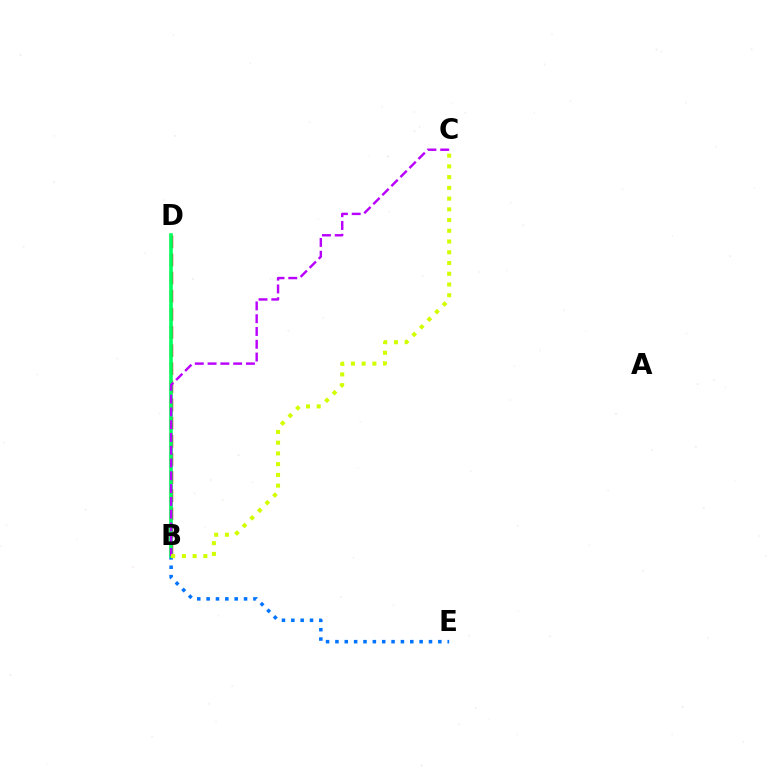{('B', 'D'): [{'color': '#ff0000', 'line_style': 'dashed', 'thickness': 2.46}, {'color': '#00ff5c', 'line_style': 'solid', 'thickness': 2.6}], ('B', 'E'): [{'color': '#0074ff', 'line_style': 'dotted', 'thickness': 2.54}], ('B', 'C'): [{'color': '#b900ff', 'line_style': 'dashed', 'thickness': 1.74}, {'color': '#d1ff00', 'line_style': 'dotted', 'thickness': 2.92}]}